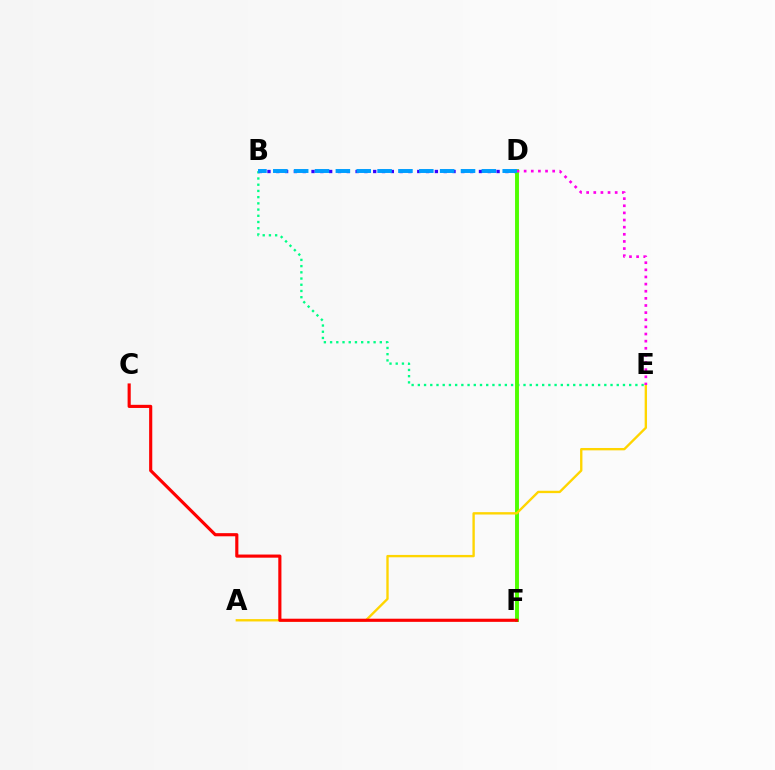{('B', 'E'): [{'color': '#00ff86', 'line_style': 'dotted', 'thickness': 1.69}], ('B', 'D'): [{'color': '#3700ff', 'line_style': 'dotted', 'thickness': 2.39}, {'color': '#009eff', 'line_style': 'dashed', 'thickness': 2.83}], ('D', 'F'): [{'color': '#4fff00', 'line_style': 'solid', 'thickness': 2.82}], ('A', 'E'): [{'color': '#ffd500', 'line_style': 'solid', 'thickness': 1.7}], ('D', 'E'): [{'color': '#ff00ed', 'line_style': 'dotted', 'thickness': 1.94}], ('C', 'F'): [{'color': '#ff0000', 'line_style': 'solid', 'thickness': 2.26}]}